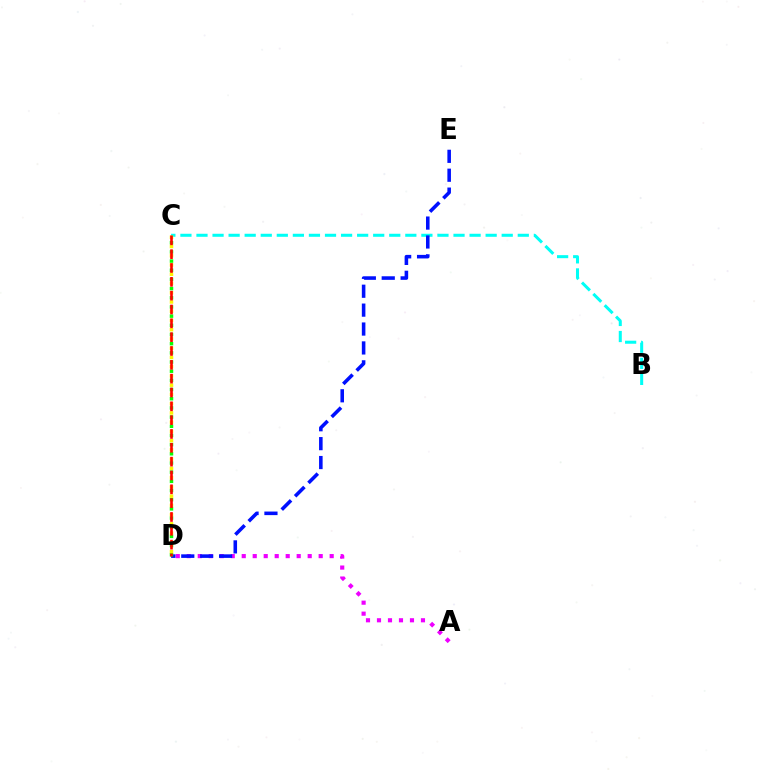{('B', 'C'): [{'color': '#00fff6', 'line_style': 'dashed', 'thickness': 2.18}], ('A', 'D'): [{'color': '#ee00ff', 'line_style': 'dotted', 'thickness': 2.99}], ('D', 'E'): [{'color': '#0010ff', 'line_style': 'dashed', 'thickness': 2.57}], ('C', 'D'): [{'color': '#08ff00', 'line_style': 'dotted', 'thickness': 2.49}, {'color': '#fcf500', 'line_style': 'dotted', 'thickness': 2.51}, {'color': '#ff0000', 'line_style': 'dashed', 'thickness': 1.88}]}